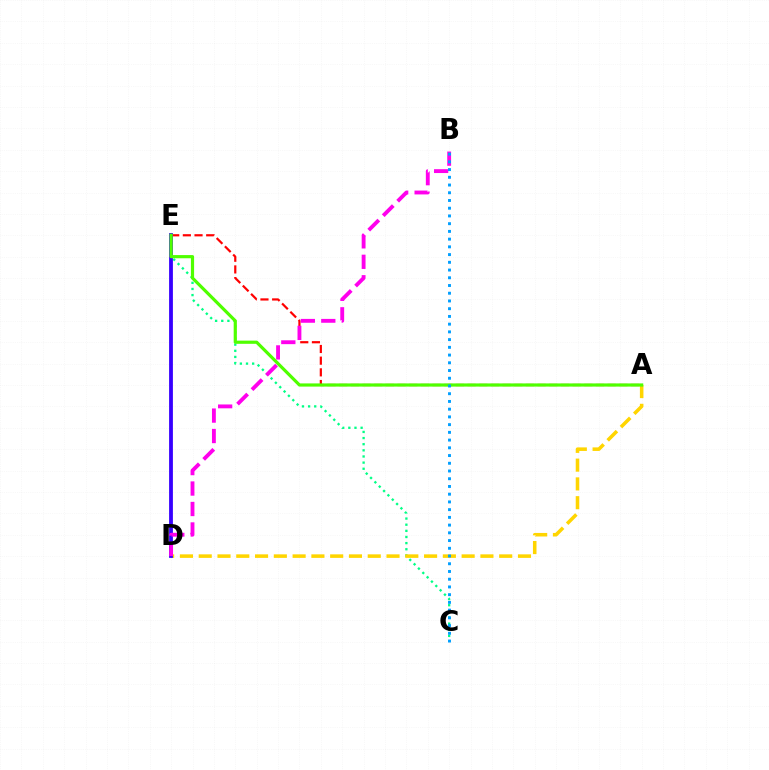{('C', 'E'): [{'color': '#00ff86', 'line_style': 'dotted', 'thickness': 1.67}], ('A', 'D'): [{'color': '#ffd500', 'line_style': 'dashed', 'thickness': 2.55}], ('A', 'E'): [{'color': '#ff0000', 'line_style': 'dashed', 'thickness': 1.59}, {'color': '#4fff00', 'line_style': 'solid', 'thickness': 2.29}], ('D', 'E'): [{'color': '#3700ff', 'line_style': 'solid', 'thickness': 2.74}], ('B', 'D'): [{'color': '#ff00ed', 'line_style': 'dashed', 'thickness': 2.78}], ('B', 'C'): [{'color': '#009eff', 'line_style': 'dotted', 'thickness': 2.1}]}